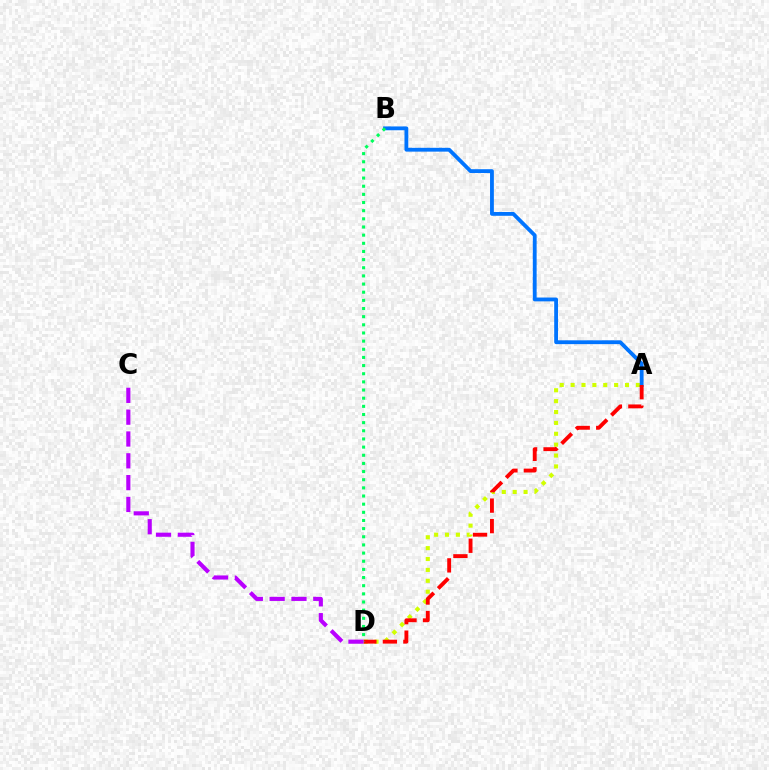{('A', 'D'): [{'color': '#d1ff00', 'line_style': 'dotted', 'thickness': 2.96}, {'color': '#ff0000', 'line_style': 'dashed', 'thickness': 2.79}], ('A', 'B'): [{'color': '#0074ff', 'line_style': 'solid', 'thickness': 2.75}], ('B', 'D'): [{'color': '#00ff5c', 'line_style': 'dotted', 'thickness': 2.21}], ('C', 'D'): [{'color': '#b900ff', 'line_style': 'dashed', 'thickness': 2.96}]}